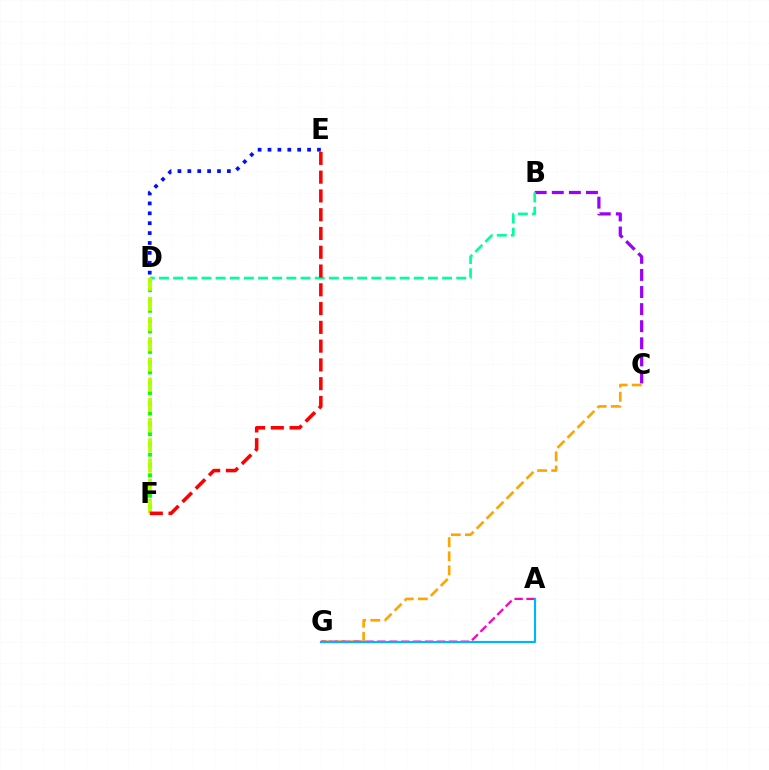{('D', 'F'): [{'color': '#08ff00', 'line_style': 'dotted', 'thickness': 2.79}, {'color': '#b3ff00', 'line_style': 'dashed', 'thickness': 2.74}], ('C', 'G'): [{'color': '#ffa500', 'line_style': 'dashed', 'thickness': 1.92}], ('D', 'E'): [{'color': '#0010ff', 'line_style': 'dotted', 'thickness': 2.69}], ('B', 'C'): [{'color': '#9b00ff', 'line_style': 'dashed', 'thickness': 2.32}], ('B', 'D'): [{'color': '#00ff9d', 'line_style': 'dashed', 'thickness': 1.92}], ('A', 'G'): [{'color': '#ff00bd', 'line_style': 'dashed', 'thickness': 1.62}, {'color': '#00b5ff', 'line_style': 'solid', 'thickness': 1.56}], ('E', 'F'): [{'color': '#ff0000', 'line_style': 'dashed', 'thickness': 2.55}]}